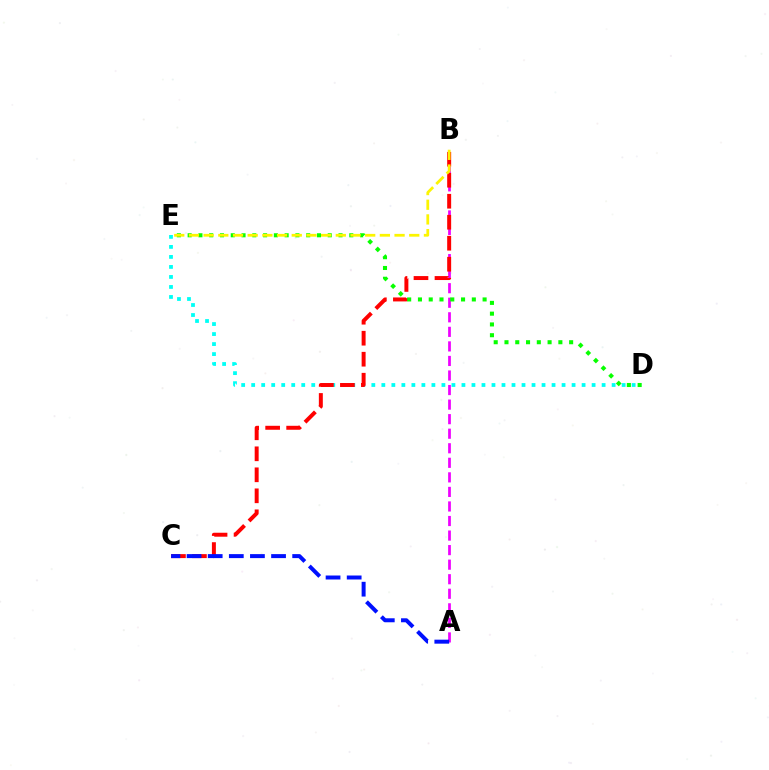{('D', 'E'): [{'color': '#00fff6', 'line_style': 'dotted', 'thickness': 2.72}, {'color': '#08ff00', 'line_style': 'dotted', 'thickness': 2.93}], ('A', 'B'): [{'color': '#ee00ff', 'line_style': 'dashed', 'thickness': 1.98}], ('B', 'C'): [{'color': '#ff0000', 'line_style': 'dashed', 'thickness': 2.85}], ('A', 'C'): [{'color': '#0010ff', 'line_style': 'dashed', 'thickness': 2.87}], ('B', 'E'): [{'color': '#fcf500', 'line_style': 'dashed', 'thickness': 2.0}]}